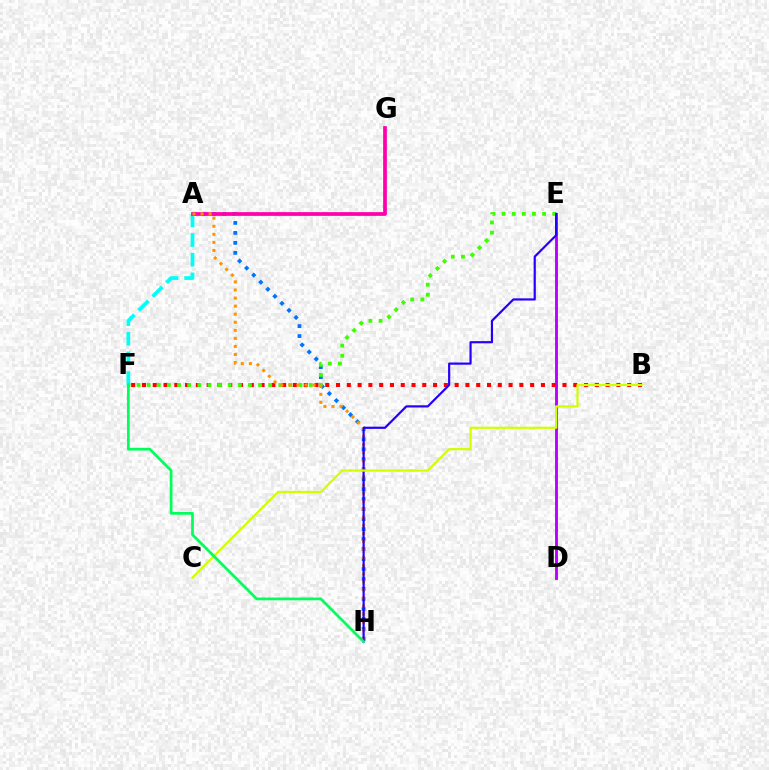{('A', 'H'): [{'color': '#0074ff', 'line_style': 'dotted', 'thickness': 2.71}, {'color': '#ff9400', 'line_style': 'dotted', 'thickness': 2.19}], ('A', 'F'): [{'color': '#00fff6', 'line_style': 'dashed', 'thickness': 2.68}], ('A', 'G'): [{'color': '#ff00ac', 'line_style': 'solid', 'thickness': 2.68}], ('B', 'F'): [{'color': '#ff0000', 'line_style': 'dotted', 'thickness': 2.93}], ('D', 'E'): [{'color': '#b900ff', 'line_style': 'solid', 'thickness': 2.06}], ('E', 'F'): [{'color': '#3dff00', 'line_style': 'dotted', 'thickness': 2.75}], ('E', 'H'): [{'color': '#2500ff', 'line_style': 'solid', 'thickness': 1.58}], ('B', 'C'): [{'color': '#d1ff00', 'line_style': 'solid', 'thickness': 1.59}], ('F', 'H'): [{'color': '#00ff5c', 'line_style': 'solid', 'thickness': 1.97}]}